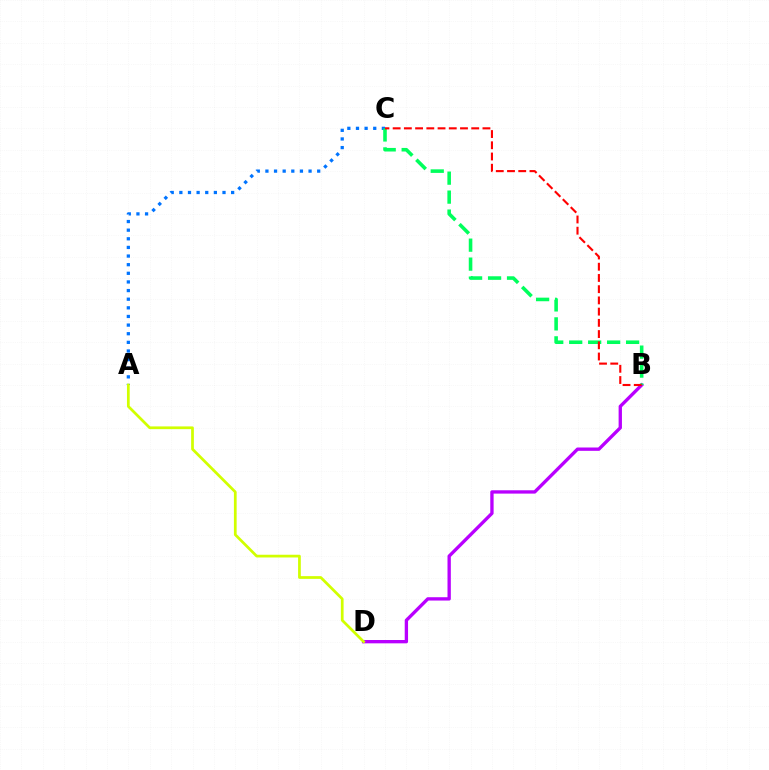{('A', 'C'): [{'color': '#0074ff', 'line_style': 'dotted', 'thickness': 2.34}], ('B', 'D'): [{'color': '#b900ff', 'line_style': 'solid', 'thickness': 2.4}], ('B', 'C'): [{'color': '#00ff5c', 'line_style': 'dashed', 'thickness': 2.58}, {'color': '#ff0000', 'line_style': 'dashed', 'thickness': 1.52}], ('A', 'D'): [{'color': '#d1ff00', 'line_style': 'solid', 'thickness': 1.97}]}